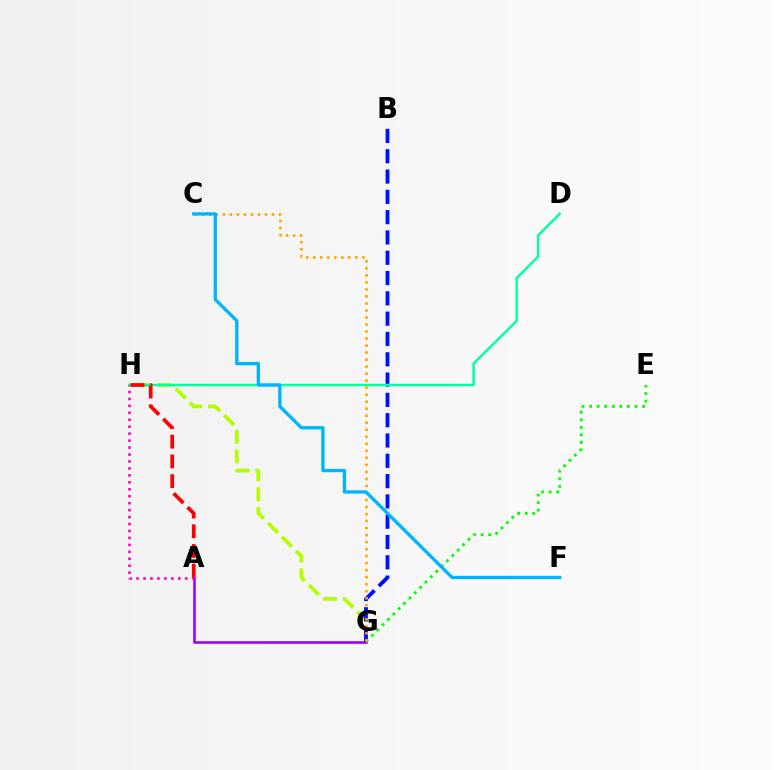{('G', 'H'): [{'color': '#b3ff00', 'line_style': 'dashed', 'thickness': 2.69}], ('A', 'G'): [{'color': '#9b00ff', 'line_style': 'solid', 'thickness': 1.87}], ('B', 'G'): [{'color': '#0010ff', 'line_style': 'dashed', 'thickness': 2.76}], ('D', 'H'): [{'color': '#00ff9d', 'line_style': 'solid', 'thickness': 1.73}], ('E', 'G'): [{'color': '#08ff00', 'line_style': 'dotted', 'thickness': 2.05}], ('C', 'G'): [{'color': '#ffa500', 'line_style': 'dotted', 'thickness': 1.91}], ('A', 'H'): [{'color': '#ff00bd', 'line_style': 'dotted', 'thickness': 1.89}, {'color': '#ff0000', 'line_style': 'dashed', 'thickness': 2.68}], ('C', 'F'): [{'color': '#00b5ff', 'line_style': 'solid', 'thickness': 2.38}]}